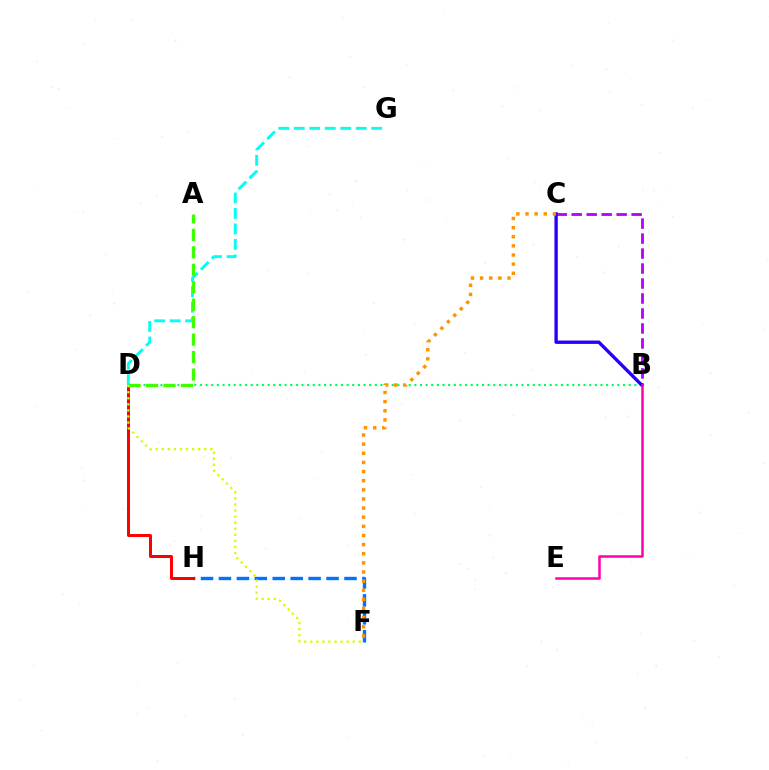{('F', 'H'): [{'color': '#0074ff', 'line_style': 'dashed', 'thickness': 2.44}], ('D', 'H'): [{'color': '#ff0000', 'line_style': 'solid', 'thickness': 2.16}], ('B', 'D'): [{'color': '#00ff5c', 'line_style': 'dotted', 'thickness': 1.53}], ('B', 'C'): [{'color': '#b900ff', 'line_style': 'dashed', 'thickness': 2.04}, {'color': '#2500ff', 'line_style': 'solid', 'thickness': 2.41}], ('D', 'G'): [{'color': '#00fff6', 'line_style': 'dashed', 'thickness': 2.11}], ('A', 'D'): [{'color': '#3dff00', 'line_style': 'dashed', 'thickness': 2.37}], ('B', 'E'): [{'color': '#ff00ac', 'line_style': 'solid', 'thickness': 1.81}], ('D', 'F'): [{'color': '#d1ff00', 'line_style': 'dotted', 'thickness': 1.65}], ('C', 'F'): [{'color': '#ff9400', 'line_style': 'dotted', 'thickness': 2.48}]}